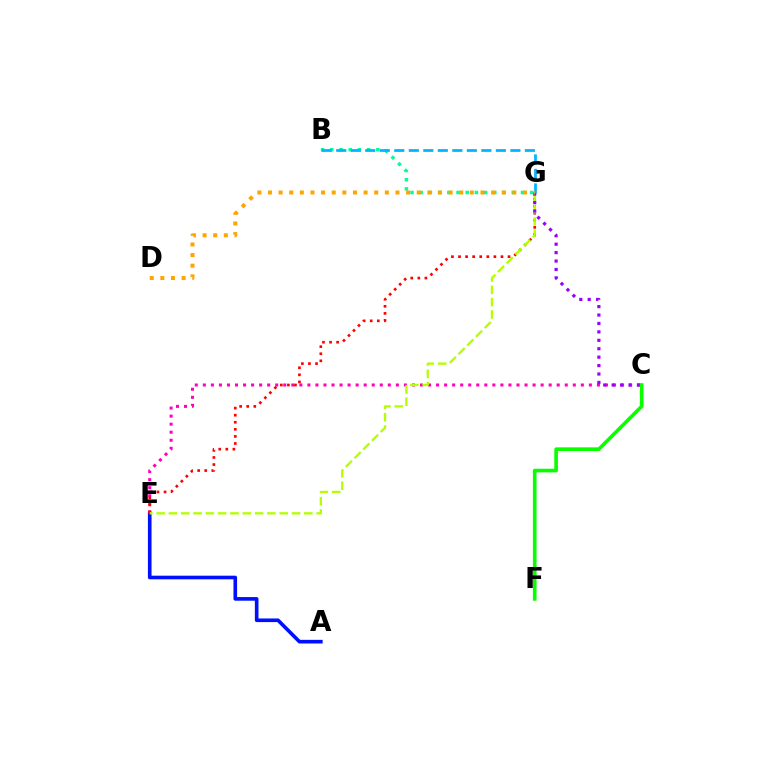{('A', 'E'): [{'color': '#0010ff', 'line_style': 'solid', 'thickness': 2.62}], ('C', 'E'): [{'color': '#ff00bd', 'line_style': 'dotted', 'thickness': 2.19}], ('E', 'G'): [{'color': '#ff0000', 'line_style': 'dotted', 'thickness': 1.92}, {'color': '#b3ff00', 'line_style': 'dashed', 'thickness': 1.67}], ('B', 'G'): [{'color': '#00ff9d', 'line_style': 'dotted', 'thickness': 2.5}, {'color': '#00b5ff', 'line_style': 'dashed', 'thickness': 1.97}], ('C', 'G'): [{'color': '#9b00ff', 'line_style': 'dotted', 'thickness': 2.29}], ('C', 'F'): [{'color': '#08ff00', 'line_style': 'solid', 'thickness': 2.62}], ('D', 'G'): [{'color': '#ffa500', 'line_style': 'dotted', 'thickness': 2.89}]}